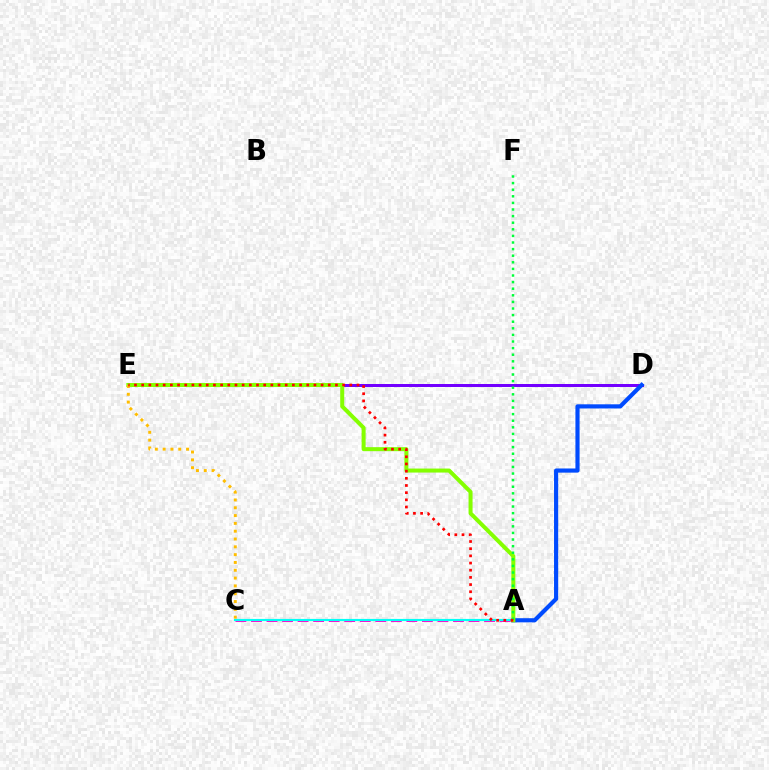{('A', 'C'): [{'color': '#ff00cf', 'line_style': 'dashed', 'thickness': 2.11}, {'color': '#00fff6', 'line_style': 'solid', 'thickness': 1.55}], ('D', 'E'): [{'color': '#7200ff', 'line_style': 'solid', 'thickness': 2.16}], ('A', 'D'): [{'color': '#004bff', 'line_style': 'solid', 'thickness': 2.99}], ('A', 'E'): [{'color': '#84ff00', 'line_style': 'solid', 'thickness': 2.89}, {'color': '#ff0000', 'line_style': 'dotted', 'thickness': 1.95}], ('A', 'F'): [{'color': '#00ff39', 'line_style': 'dotted', 'thickness': 1.79}], ('C', 'E'): [{'color': '#ffbd00', 'line_style': 'dotted', 'thickness': 2.12}]}